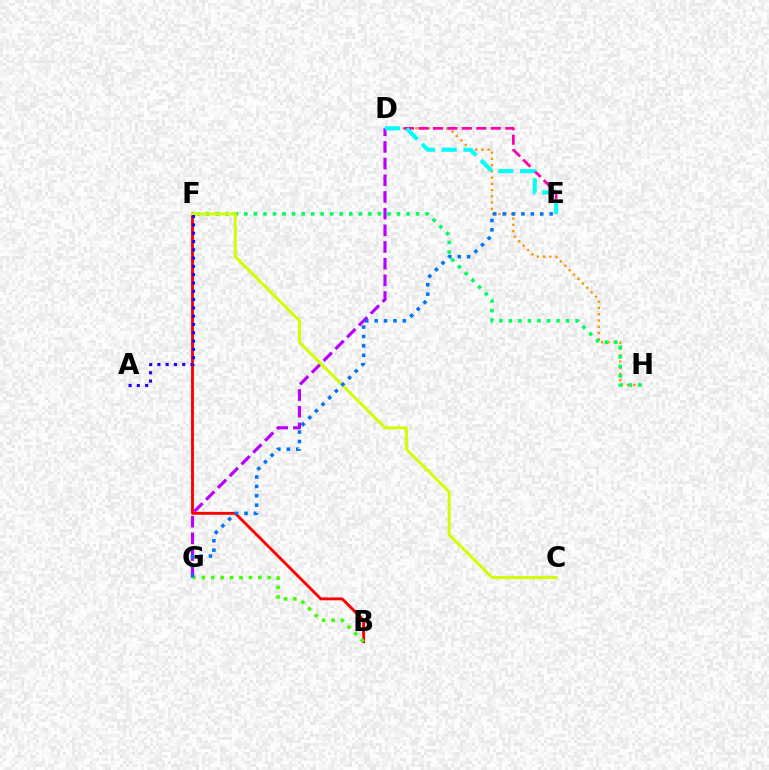{('D', 'H'): [{'color': '#ff9400', 'line_style': 'dotted', 'thickness': 1.7}], ('B', 'F'): [{'color': '#ff0000', 'line_style': 'solid', 'thickness': 2.07}], ('D', 'G'): [{'color': '#b900ff', 'line_style': 'dashed', 'thickness': 2.27}], ('B', 'G'): [{'color': '#3dff00', 'line_style': 'dotted', 'thickness': 2.56}], ('F', 'H'): [{'color': '#00ff5c', 'line_style': 'dotted', 'thickness': 2.59}], ('D', 'E'): [{'color': '#ff00ac', 'line_style': 'dashed', 'thickness': 1.97}, {'color': '#00fff6', 'line_style': 'dashed', 'thickness': 2.96}], ('C', 'F'): [{'color': '#d1ff00', 'line_style': 'solid', 'thickness': 2.13}], ('E', 'G'): [{'color': '#0074ff', 'line_style': 'dotted', 'thickness': 2.55}], ('A', 'F'): [{'color': '#2500ff', 'line_style': 'dotted', 'thickness': 2.25}]}